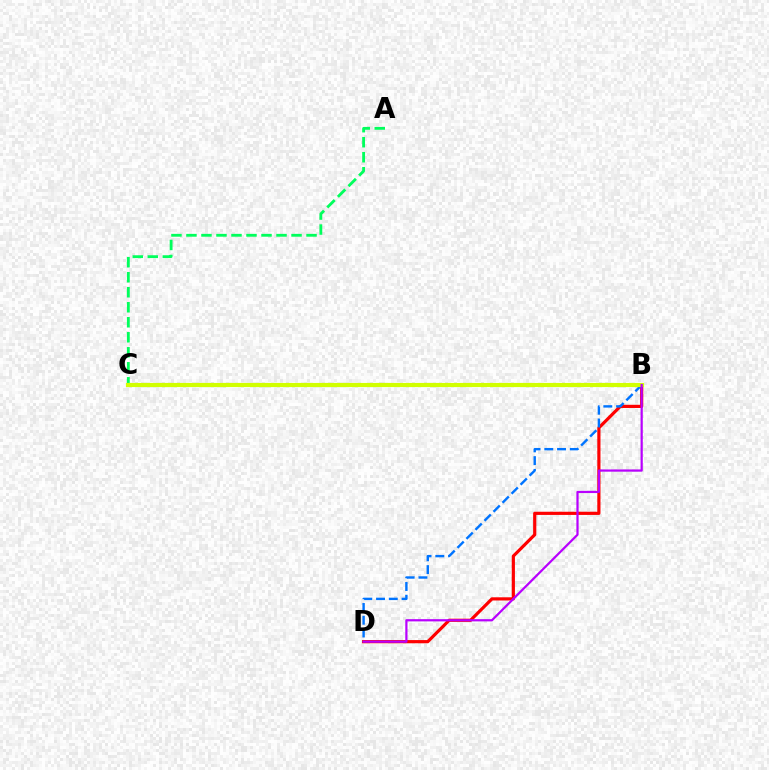{('B', 'D'): [{'color': '#ff0000', 'line_style': 'solid', 'thickness': 2.29}, {'color': '#0074ff', 'line_style': 'dashed', 'thickness': 1.73}, {'color': '#b900ff', 'line_style': 'solid', 'thickness': 1.6}], ('A', 'C'): [{'color': '#00ff5c', 'line_style': 'dashed', 'thickness': 2.04}], ('B', 'C'): [{'color': '#d1ff00', 'line_style': 'solid', 'thickness': 3.0}]}